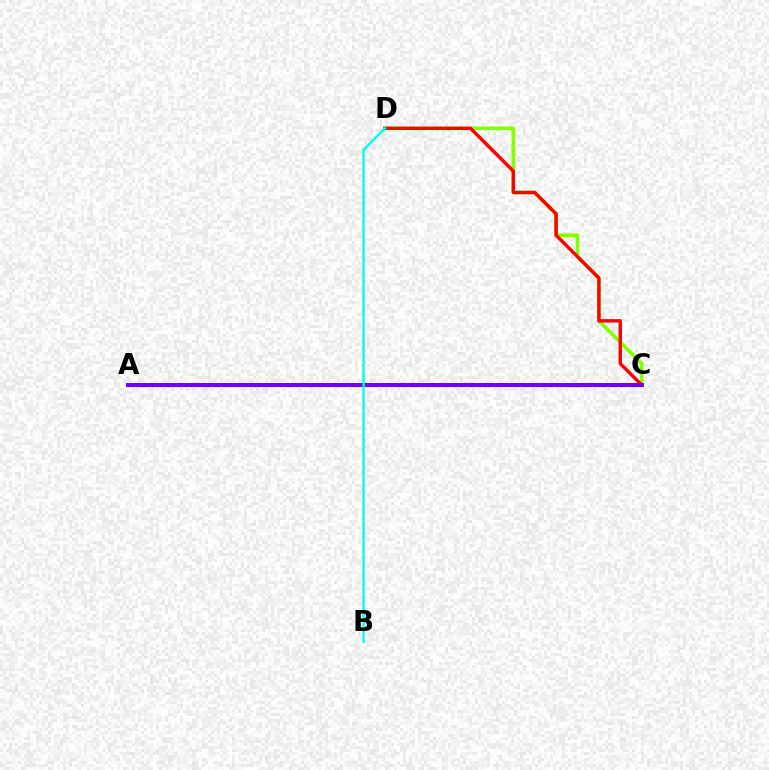{('C', 'D'): [{'color': '#84ff00', 'line_style': 'solid', 'thickness': 2.61}, {'color': '#ff0000', 'line_style': 'solid', 'thickness': 2.46}], ('A', 'C'): [{'color': '#7200ff', 'line_style': 'solid', 'thickness': 2.9}], ('B', 'D'): [{'color': '#00fff6', 'line_style': 'solid', 'thickness': 1.72}]}